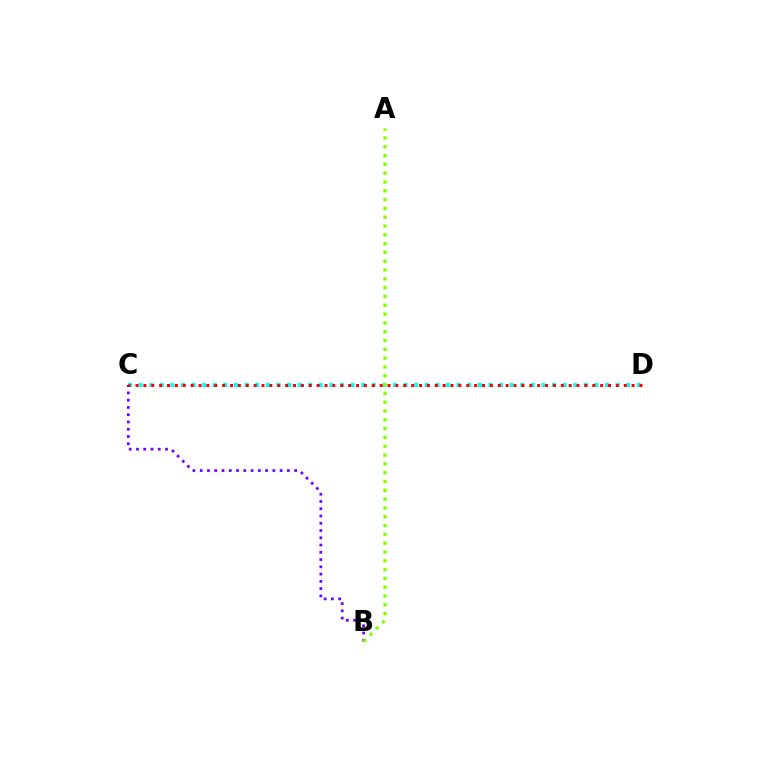{('C', 'D'): [{'color': '#00fff6', 'line_style': 'dotted', 'thickness': 2.88}, {'color': '#ff0000', 'line_style': 'dotted', 'thickness': 2.14}], ('B', 'C'): [{'color': '#7200ff', 'line_style': 'dotted', 'thickness': 1.97}], ('A', 'B'): [{'color': '#84ff00', 'line_style': 'dotted', 'thickness': 2.39}]}